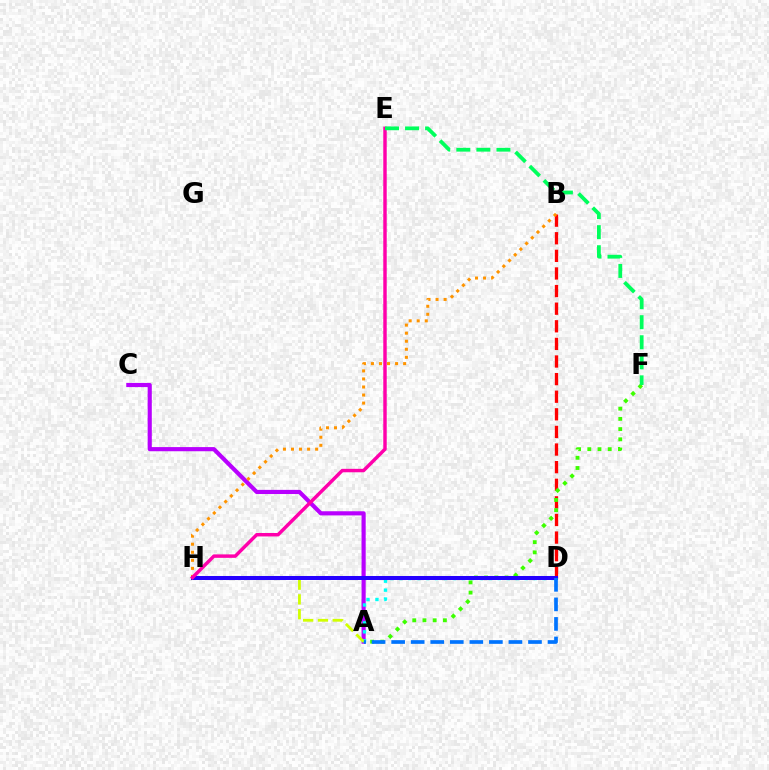{('B', 'D'): [{'color': '#ff0000', 'line_style': 'dashed', 'thickness': 2.39}], ('A', 'C'): [{'color': '#b900ff', 'line_style': 'solid', 'thickness': 2.99}], ('A', 'D'): [{'color': '#00fff6', 'line_style': 'dotted', 'thickness': 2.43}, {'color': '#0074ff', 'line_style': 'dashed', 'thickness': 2.66}], ('A', 'H'): [{'color': '#d1ff00', 'line_style': 'dashed', 'thickness': 2.01}], ('B', 'H'): [{'color': '#ff9400', 'line_style': 'dotted', 'thickness': 2.19}], ('A', 'F'): [{'color': '#3dff00', 'line_style': 'dotted', 'thickness': 2.77}], ('D', 'H'): [{'color': '#2500ff', 'line_style': 'solid', 'thickness': 2.88}], ('E', 'H'): [{'color': '#ff00ac', 'line_style': 'solid', 'thickness': 2.48}], ('E', 'F'): [{'color': '#00ff5c', 'line_style': 'dashed', 'thickness': 2.72}]}